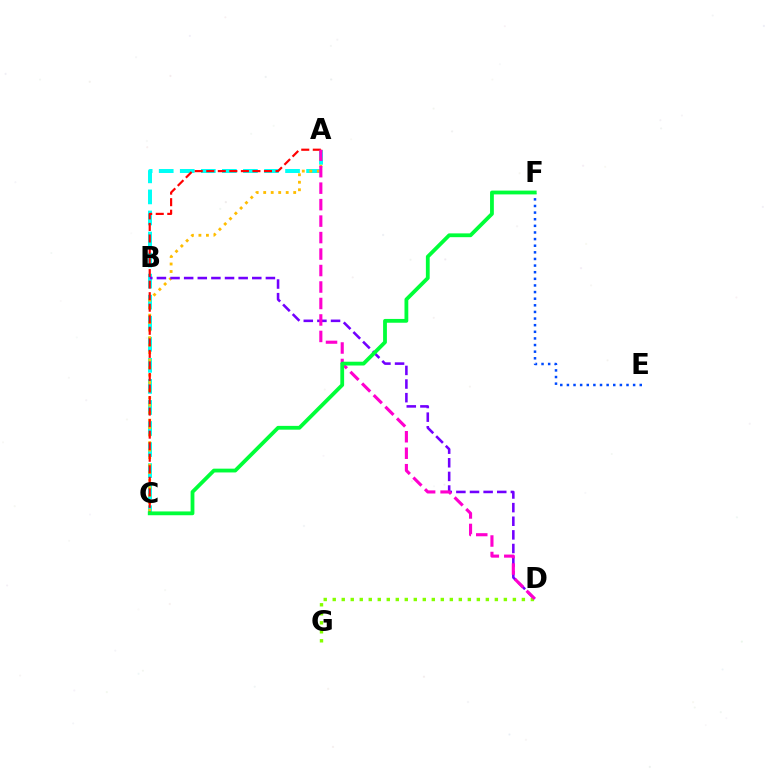{('A', 'C'): [{'color': '#00fff6', 'line_style': 'dashed', 'thickness': 2.86}, {'color': '#ffbd00', 'line_style': 'dotted', 'thickness': 2.04}, {'color': '#ff0000', 'line_style': 'dashed', 'thickness': 1.57}], ('E', 'F'): [{'color': '#004bff', 'line_style': 'dotted', 'thickness': 1.8}], ('B', 'D'): [{'color': '#7200ff', 'line_style': 'dashed', 'thickness': 1.85}], ('D', 'G'): [{'color': '#84ff00', 'line_style': 'dotted', 'thickness': 2.45}], ('A', 'D'): [{'color': '#ff00cf', 'line_style': 'dashed', 'thickness': 2.24}], ('C', 'F'): [{'color': '#00ff39', 'line_style': 'solid', 'thickness': 2.73}]}